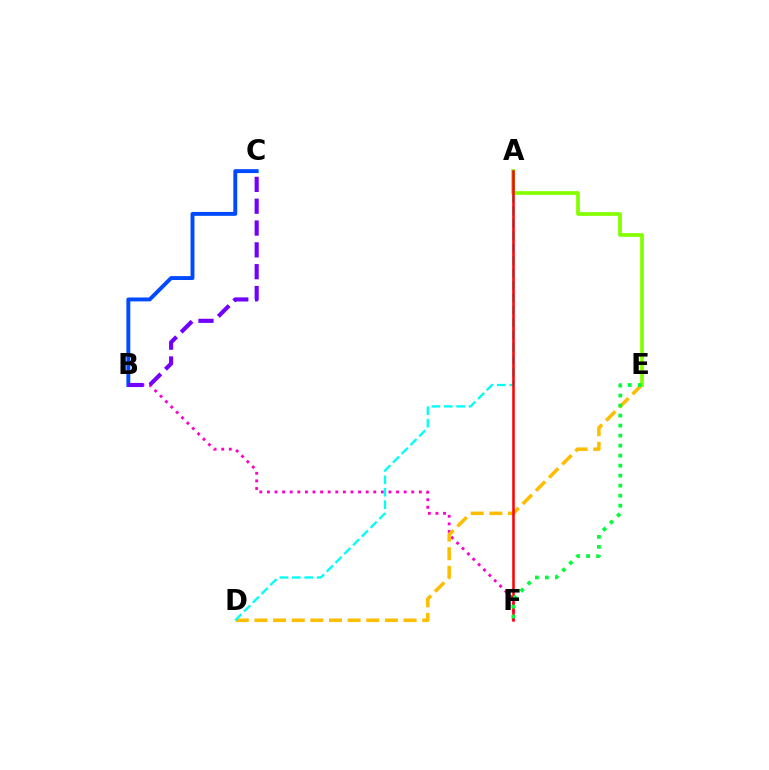{('B', 'F'): [{'color': '#ff00cf', 'line_style': 'dotted', 'thickness': 2.06}], ('B', 'C'): [{'color': '#004bff', 'line_style': 'solid', 'thickness': 2.81}, {'color': '#7200ff', 'line_style': 'dashed', 'thickness': 2.97}], ('D', 'E'): [{'color': '#ffbd00', 'line_style': 'dashed', 'thickness': 2.53}], ('A', 'D'): [{'color': '#00fff6', 'line_style': 'dashed', 'thickness': 1.68}], ('A', 'E'): [{'color': '#84ff00', 'line_style': 'solid', 'thickness': 2.69}], ('A', 'F'): [{'color': '#ff0000', 'line_style': 'solid', 'thickness': 1.82}], ('E', 'F'): [{'color': '#00ff39', 'line_style': 'dotted', 'thickness': 2.72}]}